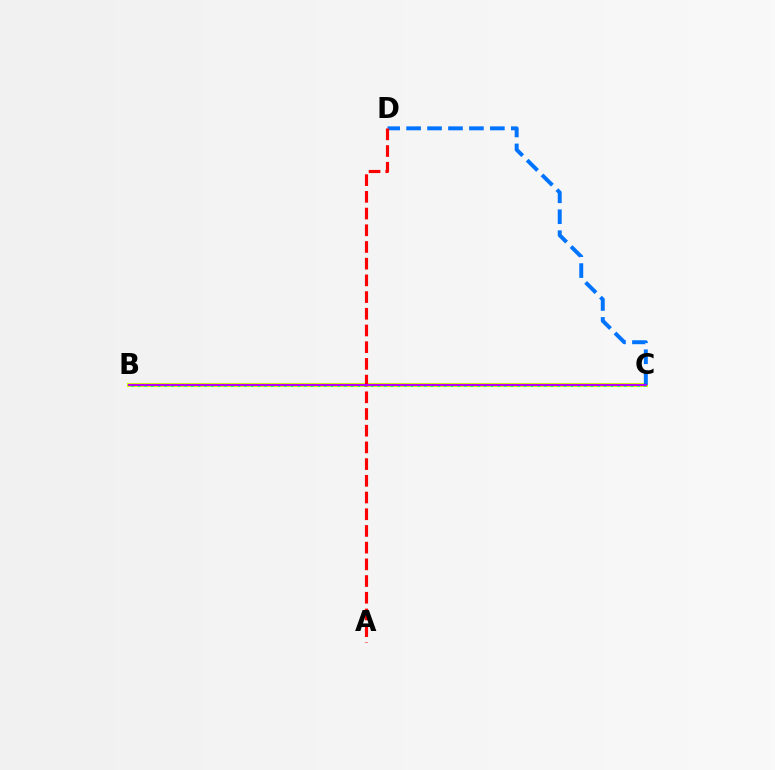{('B', 'C'): [{'color': '#d1ff00', 'line_style': 'solid', 'thickness': 2.93}, {'color': '#00ff5c', 'line_style': 'dotted', 'thickness': 1.81}, {'color': '#b900ff', 'line_style': 'solid', 'thickness': 1.54}], ('C', 'D'): [{'color': '#0074ff', 'line_style': 'dashed', 'thickness': 2.84}], ('A', 'D'): [{'color': '#ff0000', 'line_style': 'dashed', 'thickness': 2.27}]}